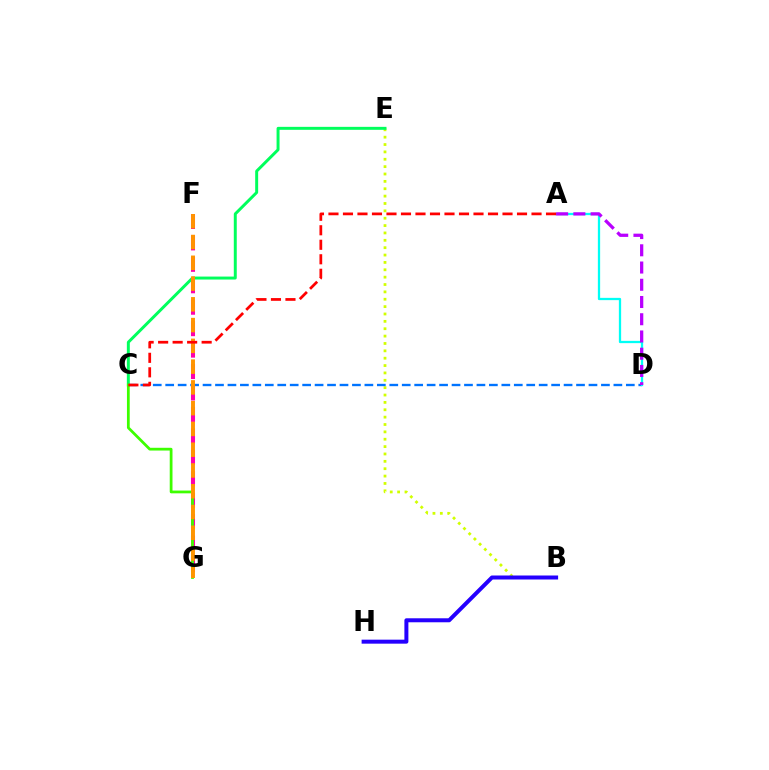{('B', 'E'): [{'color': '#d1ff00', 'line_style': 'dotted', 'thickness': 2.0}], ('C', 'D'): [{'color': '#0074ff', 'line_style': 'dashed', 'thickness': 1.69}], ('C', 'E'): [{'color': '#00ff5c', 'line_style': 'solid', 'thickness': 2.13}], ('A', 'D'): [{'color': '#00fff6', 'line_style': 'solid', 'thickness': 1.64}, {'color': '#b900ff', 'line_style': 'dashed', 'thickness': 2.34}], ('F', 'G'): [{'color': '#ff00ac', 'line_style': 'dashed', 'thickness': 2.91}, {'color': '#ff9400', 'line_style': 'dashed', 'thickness': 2.82}], ('C', 'G'): [{'color': '#3dff00', 'line_style': 'solid', 'thickness': 1.99}], ('B', 'H'): [{'color': '#2500ff', 'line_style': 'solid', 'thickness': 2.88}], ('A', 'C'): [{'color': '#ff0000', 'line_style': 'dashed', 'thickness': 1.97}]}